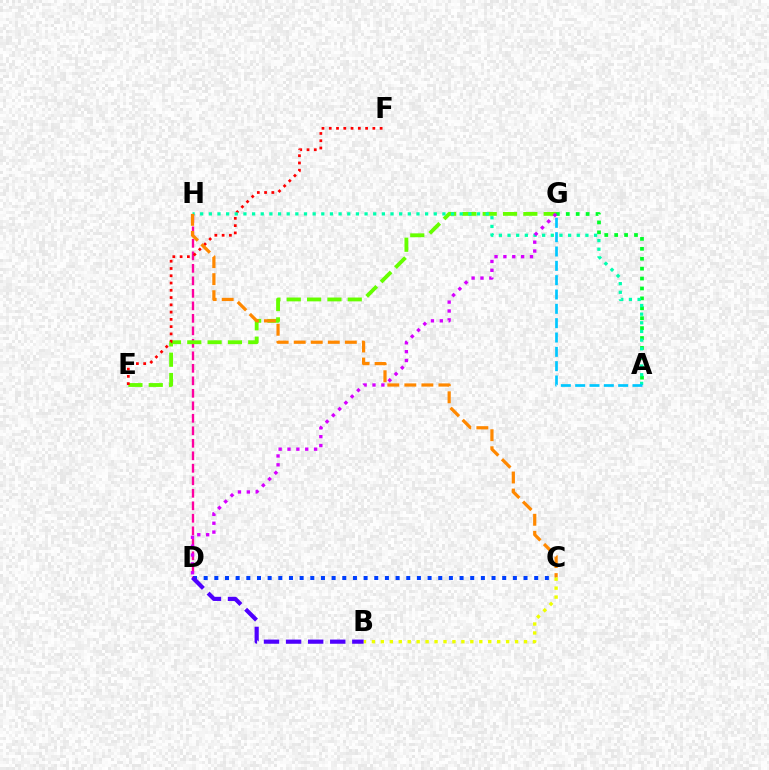{('D', 'H'): [{'color': '#ff00a0', 'line_style': 'dashed', 'thickness': 1.7}], ('E', 'G'): [{'color': '#66ff00', 'line_style': 'dashed', 'thickness': 2.76}], ('E', 'F'): [{'color': '#ff0000', 'line_style': 'dotted', 'thickness': 1.98}], ('A', 'G'): [{'color': '#00ff27', 'line_style': 'dotted', 'thickness': 2.69}, {'color': '#00c7ff', 'line_style': 'dashed', 'thickness': 1.95}], ('A', 'H'): [{'color': '#00ffaf', 'line_style': 'dotted', 'thickness': 2.35}], ('C', 'D'): [{'color': '#003fff', 'line_style': 'dotted', 'thickness': 2.9}], ('D', 'G'): [{'color': '#d600ff', 'line_style': 'dotted', 'thickness': 2.41}], ('C', 'H'): [{'color': '#ff8800', 'line_style': 'dashed', 'thickness': 2.32}], ('B', 'C'): [{'color': '#eeff00', 'line_style': 'dotted', 'thickness': 2.43}], ('B', 'D'): [{'color': '#4f00ff', 'line_style': 'dashed', 'thickness': 3.0}]}